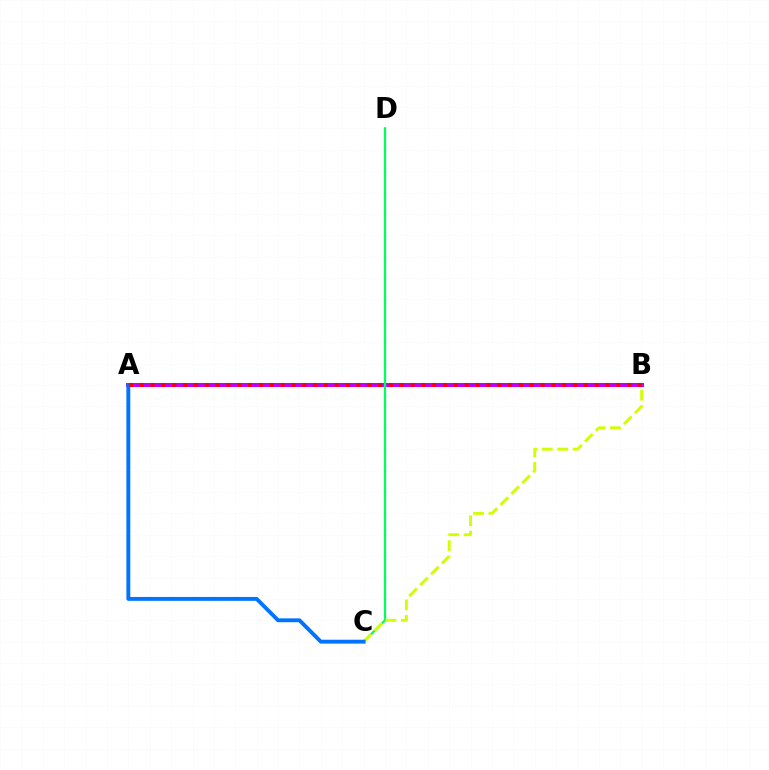{('A', 'B'): [{'color': '#b900ff', 'line_style': 'solid', 'thickness': 2.87}, {'color': '#ff0000', 'line_style': 'dotted', 'thickness': 2.94}], ('C', 'D'): [{'color': '#00ff5c', 'line_style': 'solid', 'thickness': 1.62}], ('B', 'C'): [{'color': '#d1ff00', 'line_style': 'dashed', 'thickness': 2.09}], ('A', 'C'): [{'color': '#0074ff', 'line_style': 'solid', 'thickness': 2.79}]}